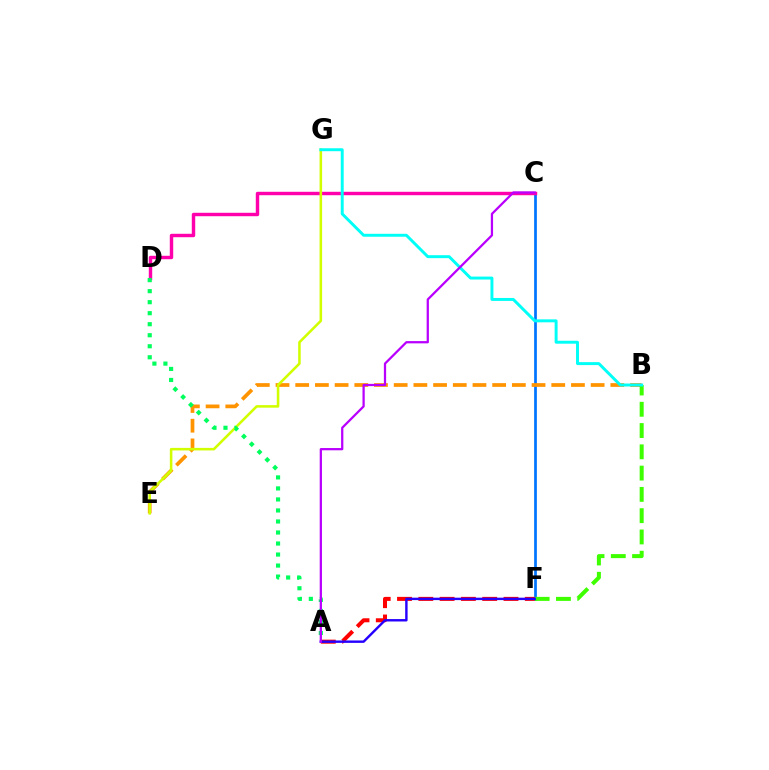{('C', 'F'): [{'color': '#0074ff', 'line_style': 'solid', 'thickness': 1.96}], ('B', 'E'): [{'color': '#ff9400', 'line_style': 'dashed', 'thickness': 2.68}], ('B', 'F'): [{'color': '#3dff00', 'line_style': 'dashed', 'thickness': 2.89}], ('A', 'F'): [{'color': '#ff0000', 'line_style': 'dashed', 'thickness': 2.89}, {'color': '#2500ff', 'line_style': 'solid', 'thickness': 1.74}], ('C', 'D'): [{'color': '#ff00ac', 'line_style': 'solid', 'thickness': 2.46}], ('E', 'G'): [{'color': '#d1ff00', 'line_style': 'solid', 'thickness': 1.84}], ('B', 'G'): [{'color': '#00fff6', 'line_style': 'solid', 'thickness': 2.12}], ('A', 'D'): [{'color': '#00ff5c', 'line_style': 'dotted', 'thickness': 2.99}], ('A', 'C'): [{'color': '#b900ff', 'line_style': 'solid', 'thickness': 1.62}]}